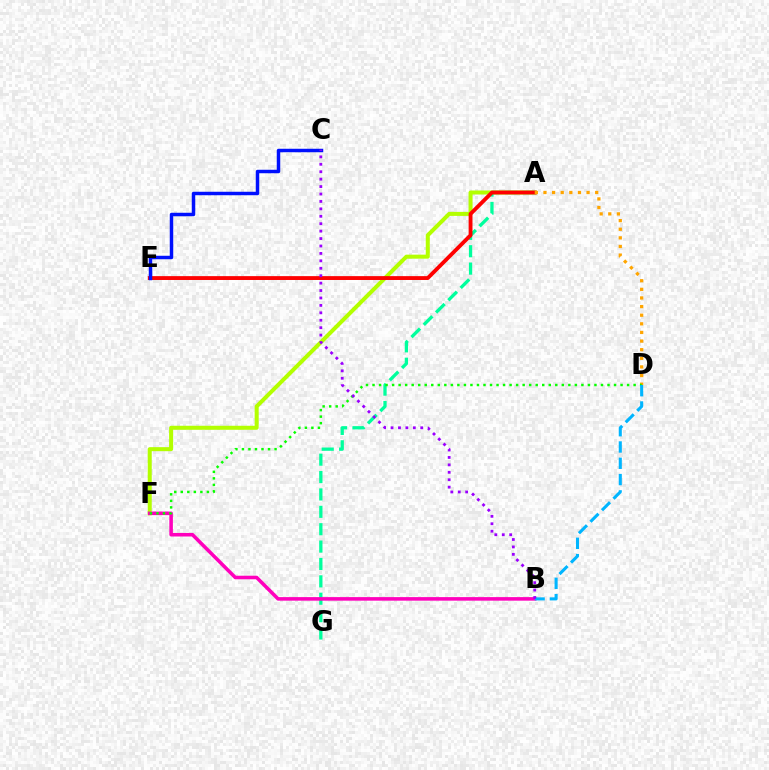{('A', 'F'): [{'color': '#b3ff00', 'line_style': 'solid', 'thickness': 2.89}], ('A', 'G'): [{'color': '#00ff9d', 'line_style': 'dashed', 'thickness': 2.36}], ('B', 'F'): [{'color': '#ff00bd', 'line_style': 'solid', 'thickness': 2.56}], ('A', 'E'): [{'color': '#ff0000', 'line_style': 'solid', 'thickness': 2.78}], ('A', 'D'): [{'color': '#ffa500', 'line_style': 'dotted', 'thickness': 2.34}], ('D', 'F'): [{'color': '#08ff00', 'line_style': 'dotted', 'thickness': 1.77}], ('C', 'E'): [{'color': '#0010ff', 'line_style': 'solid', 'thickness': 2.5}], ('B', 'D'): [{'color': '#00b5ff', 'line_style': 'dashed', 'thickness': 2.21}], ('B', 'C'): [{'color': '#9b00ff', 'line_style': 'dotted', 'thickness': 2.02}]}